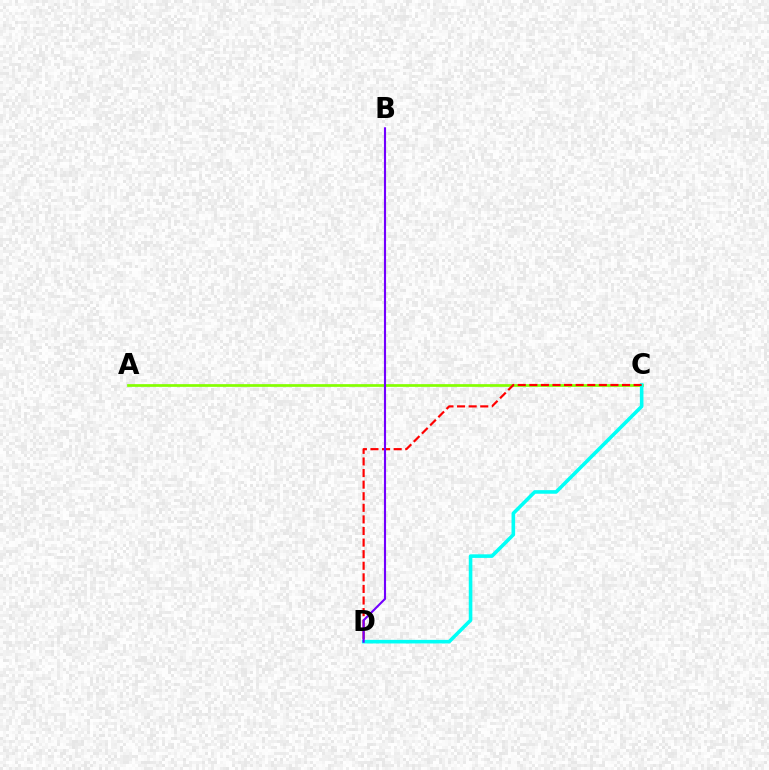{('A', 'C'): [{'color': '#84ff00', 'line_style': 'solid', 'thickness': 1.95}], ('C', 'D'): [{'color': '#00fff6', 'line_style': 'solid', 'thickness': 2.58}, {'color': '#ff0000', 'line_style': 'dashed', 'thickness': 1.57}], ('B', 'D'): [{'color': '#7200ff', 'line_style': 'solid', 'thickness': 1.52}]}